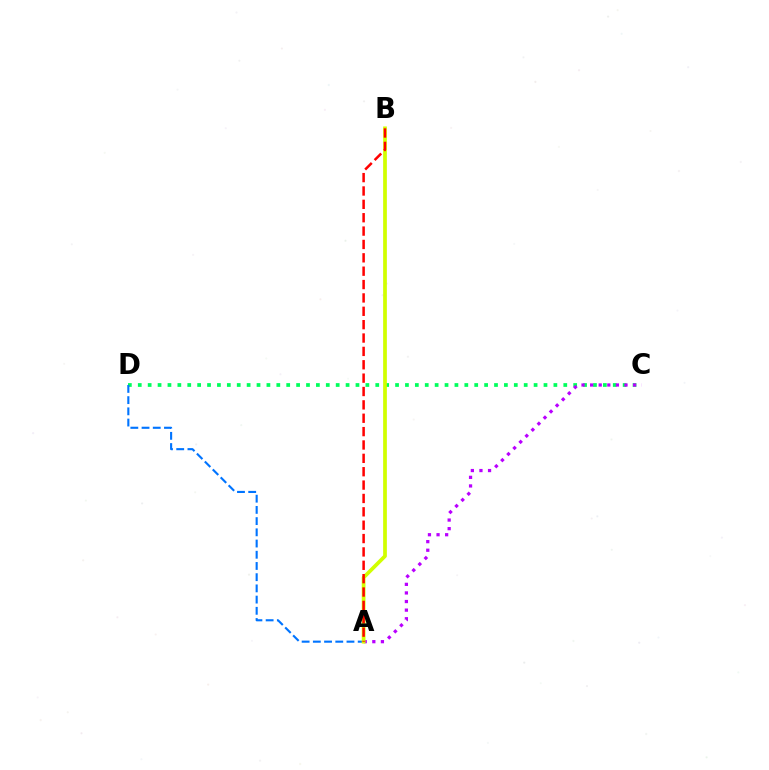{('C', 'D'): [{'color': '#00ff5c', 'line_style': 'dotted', 'thickness': 2.69}], ('A', 'D'): [{'color': '#0074ff', 'line_style': 'dashed', 'thickness': 1.52}], ('A', 'C'): [{'color': '#b900ff', 'line_style': 'dotted', 'thickness': 2.34}], ('A', 'B'): [{'color': '#d1ff00', 'line_style': 'solid', 'thickness': 2.69}, {'color': '#ff0000', 'line_style': 'dashed', 'thickness': 1.82}]}